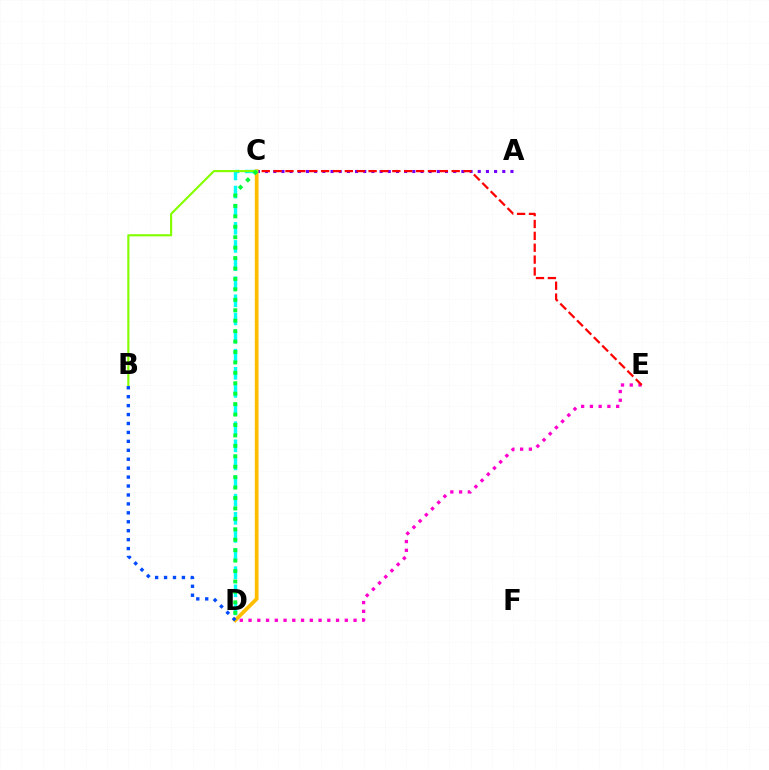{('A', 'C'): [{'color': '#7200ff', 'line_style': 'dotted', 'thickness': 2.22}], ('D', 'E'): [{'color': '#ff00cf', 'line_style': 'dotted', 'thickness': 2.38}], ('C', 'E'): [{'color': '#ff0000', 'line_style': 'dashed', 'thickness': 1.61}], ('C', 'D'): [{'color': '#ffbd00', 'line_style': 'solid', 'thickness': 2.68}, {'color': '#00fff6', 'line_style': 'dashed', 'thickness': 2.46}, {'color': '#00ff39', 'line_style': 'dotted', 'thickness': 2.83}], ('B', 'C'): [{'color': '#84ff00', 'line_style': 'solid', 'thickness': 1.55}], ('B', 'D'): [{'color': '#004bff', 'line_style': 'dotted', 'thickness': 2.43}]}